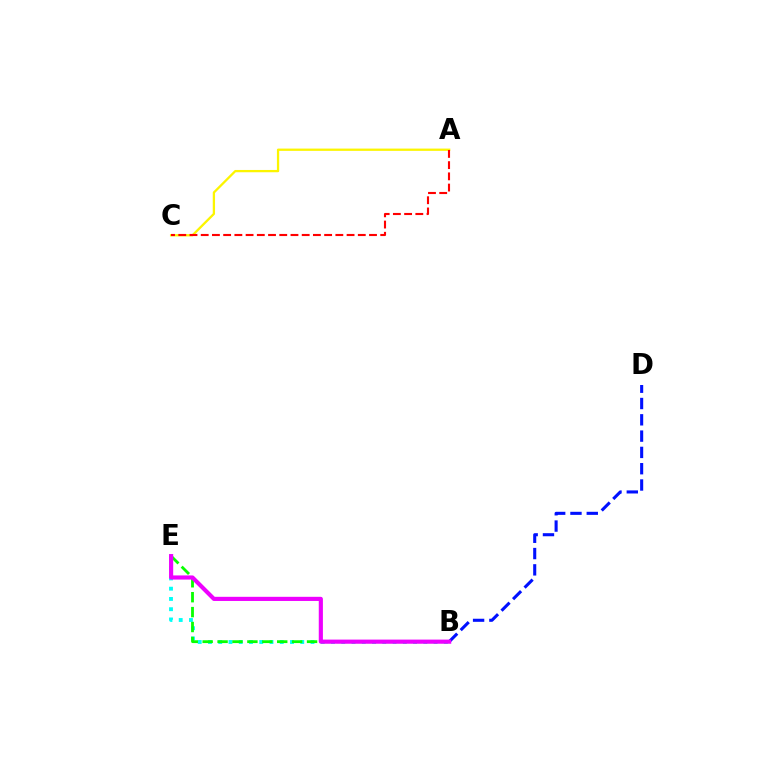{('B', 'E'): [{'color': '#00fff6', 'line_style': 'dotted', 'thickness': 2.79}, {'color': '#08ff00', 'line_style': 'dashed', 'thickness': 2.03}, {'color': '#ee00ff', 'line_style': 'solid', 'thickness': 2.98}], ('B', 'D'): [{'color': '#0010ff', 'line_style': 'dashed', 'thickness': 2.21}], ('A', 'C'): [{'color': '#fcf500', 'line_style': 'solid', 'thickness': 1.64}, {'color': '#ff0000', 'line_style': 'dashed', 'thickness': 1.52}]}